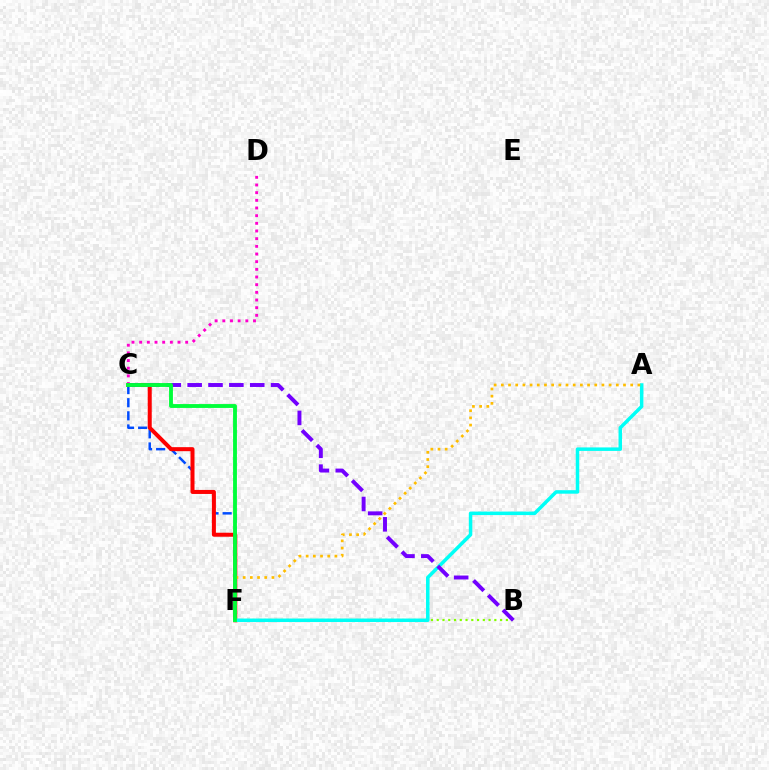{('C', 'D'): [{'color': '#ff00cf', 'line_style': 'dotted', 'thickness': 2.08}], ('C', 'F'): [{'color': '#004bff', 'line_style': 'dashed', 'thickness': 1.78}, {'color': '#ff0000', 'line_style': 'solid', 'thickness': 2.89}, {'color': '#00ff39', 'line_style': 'solid', 'thickness': 2.77}], ('B', 'F'): [{'color': '#84ff00', 'line_style': 'dotted', 'thickness': 1.57}], ('A', 'F'): [{'color': '#00fff6', 'line_style': 'solid', 'thickness': 2.52}, {'color': '#ffbd00', 'line_style': 'dotted', 'thickness': 1.95}], ('B', 'C'): [{'color': '#7200ff', 'line_style': 'dashed', 'thickness': 2.83}]}